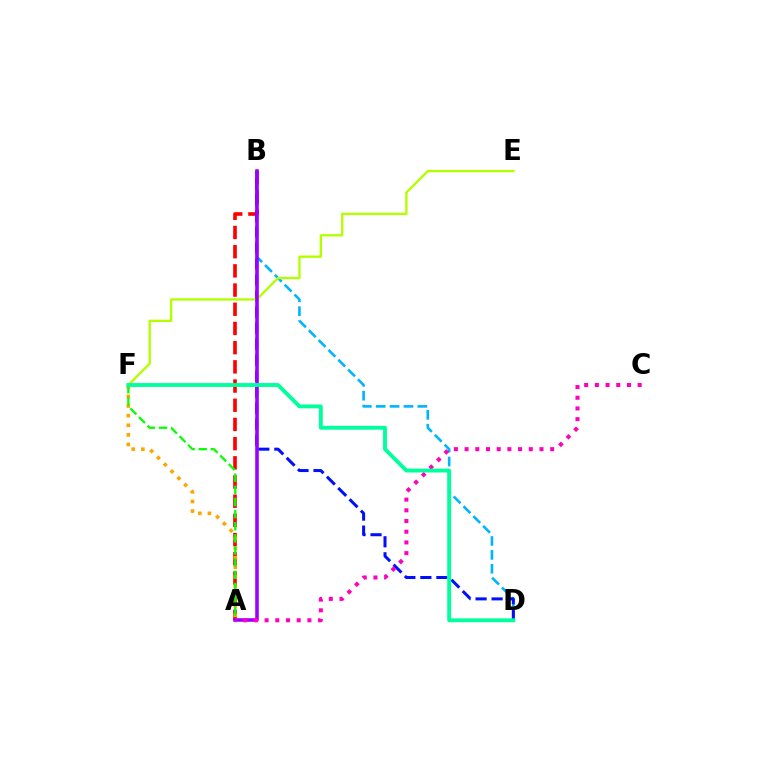{('A', 'B'): [{'color': '#ff0000', 'line_style': 'dashed', 'thickness': 2.61}, {'color': '#9b00ff', 'line_style': 'solid', 'thickness': 2.57}], ('B', 'D'): [{'color': '#00b5ff', 'line_style': 'dashed', 'thickness': 1.89}, {'color': '#0010ff', 'line_style': 'dashed', 'thickness': 2.18}], ('A', 'F'): [{'color': '#ffa500', 'line_style': 'dotted', 'thickness': 2.61}, {'color': '#08ff00', 'line_style': 'dashed', 'thickness': 1.65}], ('E', 'F'): [{'color': '#b3ff00', 'line_style': 'solid', 'thickness': 1.69}], ('A', 'C'): [{'color': '#ff00bd', 'line_style': 'dotted', 'thickness': 2.91}], ('D', 'F'): [{'color': '#00ff9d', 'line_style': 'solid', 'thickness': 2.78}]}